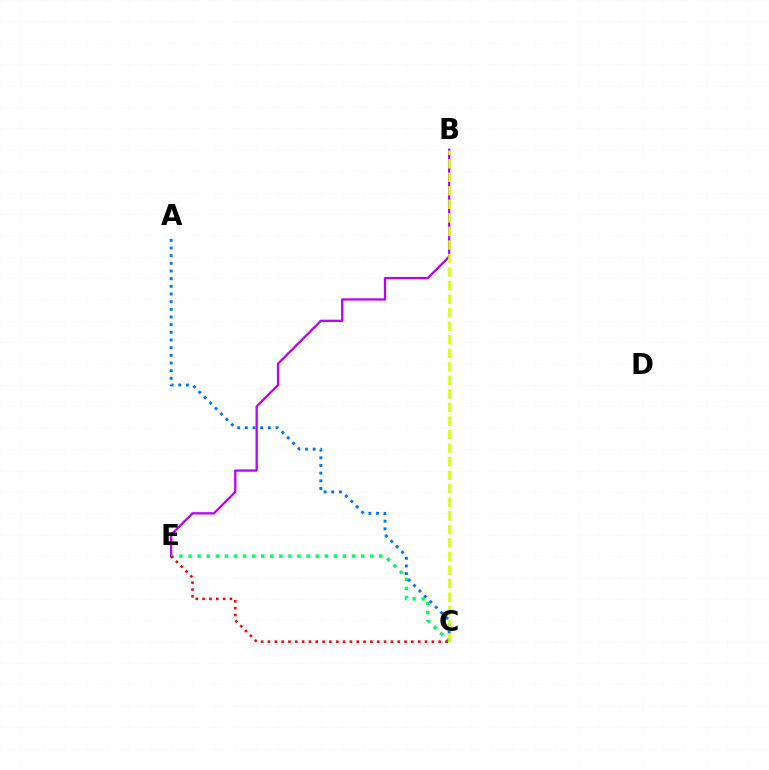{('B', 'E'): [{'color': '#b900ff', 'line_style': 'solid', 'thickness': 1.64}], ('C', 'E'): [{'color': '#00ff5c', 'line_style': 'dotted', 'thickness': 2.47}, {'color': '#ff0000', 'line_style': 'dotted', 'thickness': 1.86}], ('A', 'C'): [{'color': '#0074ff', 'line_style': 'dotted', 'thickness': 2.08}], ('B', 'C'): [{'color': '#d1ff00', 'line_style': 'dashed', 'thickness': 1.84}]}